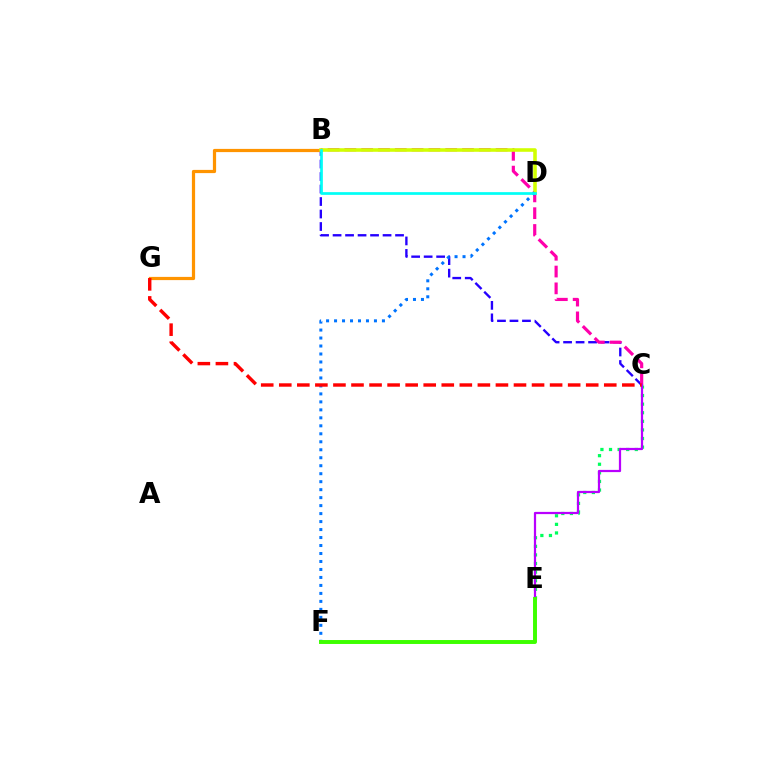{('B', 'G'): [{'color': '#ff9400', 'line_style': 'solid', 'thickness': 2.31}], ('C', 'E'): [{'color': '#00ff5c', 'line_style': 'dotted', 'thickness': 2.33}, {'color': '#b900ff', 'line_style': 'solid', 'thickness': 1.6}], ('B', 'C'): [{'color': '#2500ff', 'line_style': 'dashed', 'thickness': 1.7}, {'color': '#ff00ac', 'line_style': 'dashed', 'thickness': 2.28}], ('B', 'D'): [{'color': '#d1ff00', 'line_style': 'solid', 'thickness': 2.57}, {'color': '#00fff6', 'line_style': 'solid', 'thickness': 1.95}], ('D', 'F'): [{'color': '#0074ff', 'line_style': 'dotted', 'thickness': 2.17}], ('C', 'G'): [{'color': '#ff0000', 'line_style': 'dashed', 'thickness': 2.45}], ('E', 'F'): [{'color': '#3dff00', 'line_style': 'solid', 'thickness': 2.83}]}